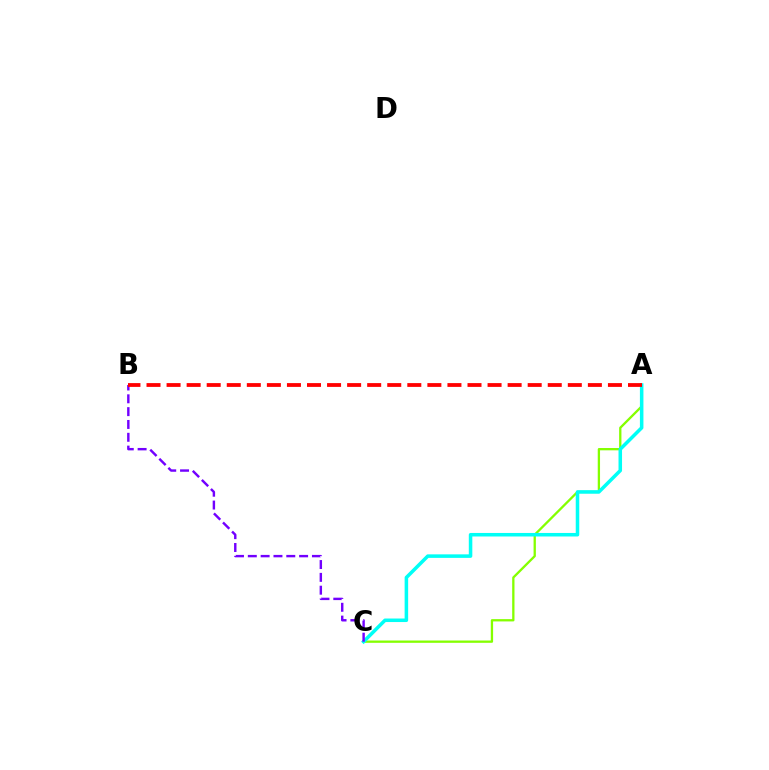{('A', 'C'): [{'color': '#84ff00', 'line_style': 'solid', 'thickness': 1.66}, {'color': '#00fff6', 'line_style': 'solid', 'thickness': 2.54}], ('B', 'C'): [{'color': '#7200ff', 'line_style': 'dashed', 'thickness': 1.74}], ('A', 'B'): [{'color': '#ff0000', 'line_style': 'dashed', 'thickness': 2.73}]}